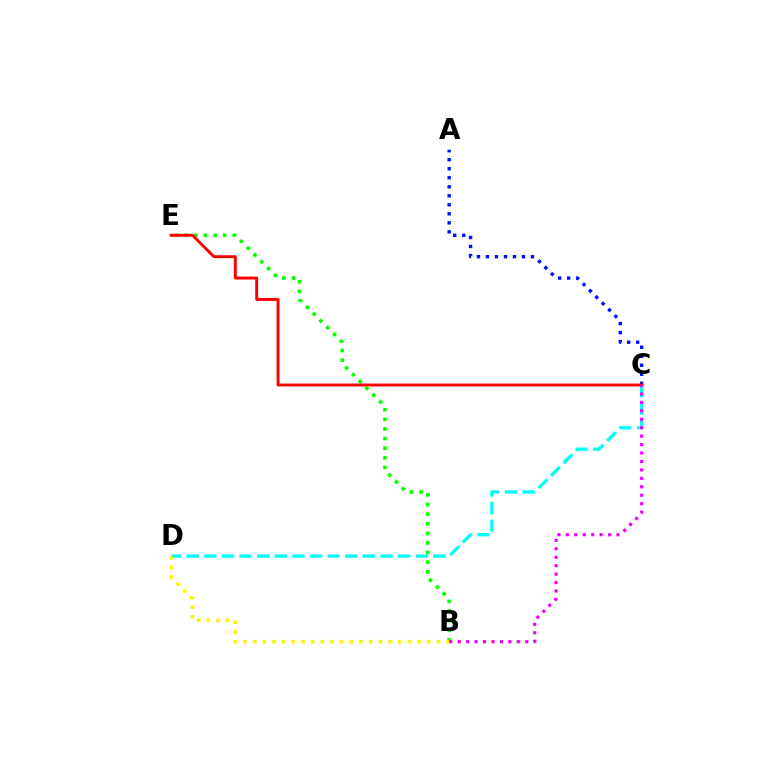{('B', 'E'): [{'color': '#08ff00', 'line_style': 'dotted', 'thickness': 2.61}], ('A', 'C'): [{'color': '#0010ff', 'line_style': 'dotted', 'thickness': 2.45}], ('C', 'D'): [{'color': '#00fff6', 'line_style': 'dashed', 'thickness': 2.39}], ('C', 'E'): [{'color': '#ff0000', 'line_style': 'solid', 'thickness': 2.11}], ('B', 'D'): [{'color': '#fcf500', 'line_style': 'dotted', 'thickness': 2.63}], ('B', 'C'): [{'color': '#ee00ff', 'line_style': 'dotted', 'thickness': 2.29}]}